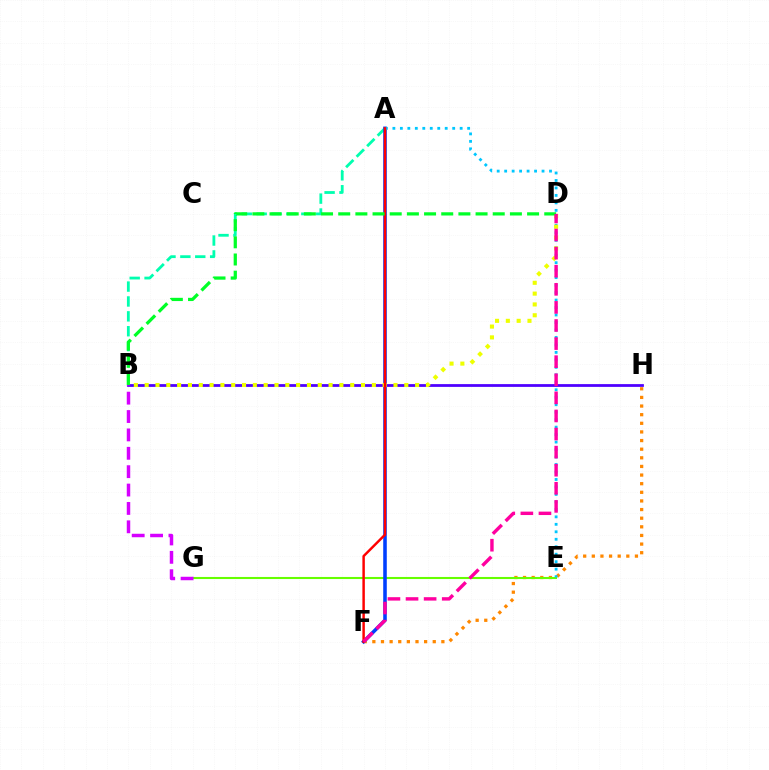{('F', 'H'): [{'color': '#ff8800', 'line_style': 'dotted', 'thickness': 2.34}], ('B', 'H'): [{'color': '#4f00ff', 'line_style': 'solid', 'thickness': 1.99}], ('E', 'G'): [{'color': '#66ff00', 'line_style': 'solid', 'thickness': 1.5}], ('A', 'B'): [{'color': '#00ffaf', 'line_style': 'dashed', 'thickness': 2.02}], ('A', 'F'): [{'color': '#003fff', 'line_style': 'solid', 'thickness': 2.56}, {'color': '#ff0000', 'line_style': 'solid', 'thickness': 1.77}], ('A', 'E'): [{'color': '#00c7ff', 'line_style': 'dotted', 'thickness': 2.03}], ('B', 'D'): [{'color': '#eeff00', 'line_style': 'dotted', 'thickness': 2.94}, {'color': '#00ff27', 'line_style': 'dashed', 'thickness': 2.33}], ('B', 'G'): [{'color': '#d600ff', 'line_style': 'dashed', 'thickness': 2.5}], ('D', 'F'): [{'color': '#ff00a0', 'line_style': 'dashed', 'thickness': 2.46}]}